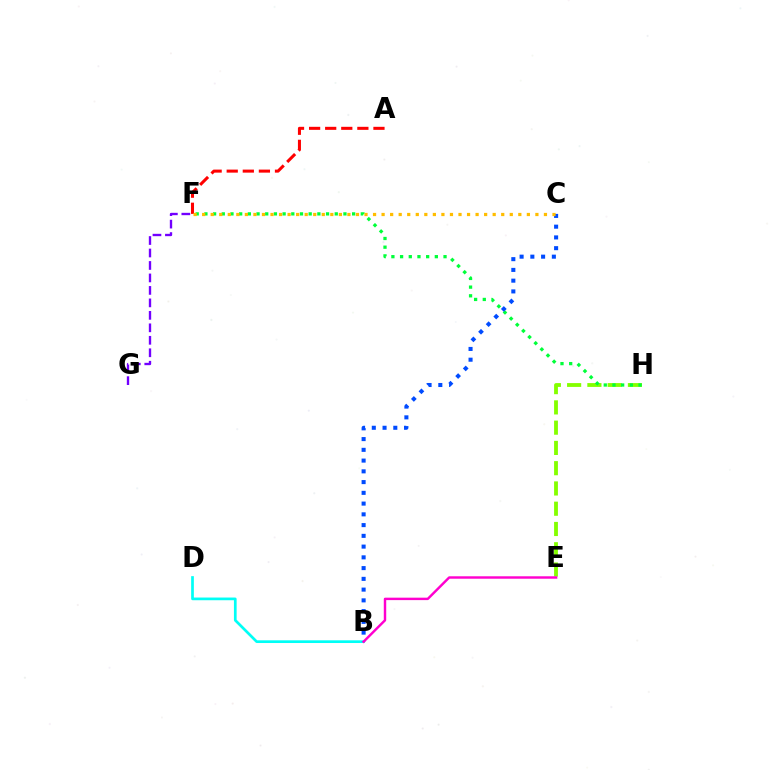{('F', 'G'): [{'color': '#7200ff', 'line_style': 'dashed', 'thickness': 1.69}], ('E', 'H'): [{'color': '#84ff00', 'line_style': 'dashed', 'thickness': 2.75}], ('B', 'D'): [{'color': '#00fff6', 'line_style': 'solid', 'thickness': 1.94}], ('F', 'H'): [{'color': '#00ff39', 'line_style': 'dotted', 'thickness': 2.36}], ('A', 'F'): [{'color': '#ff0000', 'line_style': 'dashed', 'thickness': 2.19}], ('B', 'C'): [{'color': '#004bff', 'line_style': 'dotted', 'thickness': 2.92}], ('B', 'E'): [{'color': '#ff00cf', 'line_style': 'solid', 'thickness': 1.76}], ('C', 'F'): [{'color': '#ffbd00', 'line_style': 'dotted', 'thickness': 2.32}]}